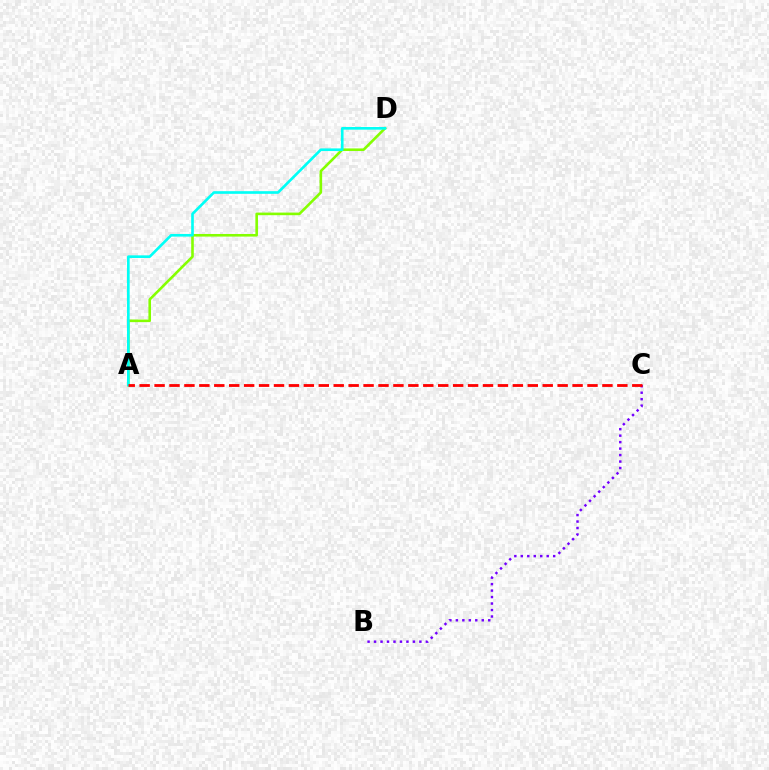{('A', 'D'): [{'color': '#84ff00', 'line_style': 'solid', 'thickness': 1.87}, {'color': '#00fff6', 'line_style': 'solid', 'thickness': 1.91}], ('B', 'C'): [{'color': '#7200ff', 'line_style': 'dotted', 'thickness': 1.76}], ('A', 'C'): [{'color': '#ff0000', 'line_style': 'dashed', 'thickness': 2.03}]}